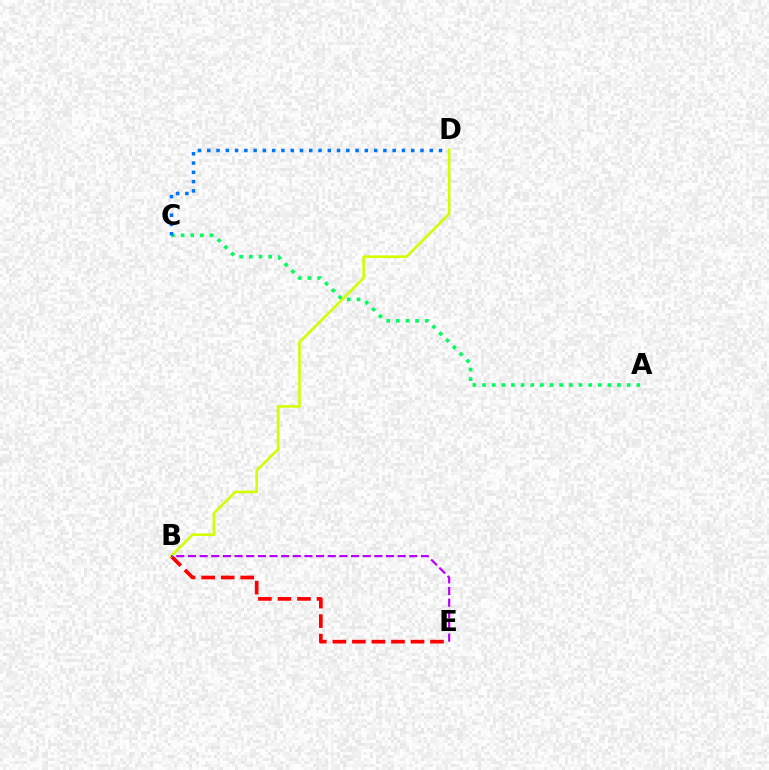{('B', 'E'): [{'color': '#ff0000', 'line_style': 'dashed', 'thickness': 2.65}, {'color': '#b900ff', 'line_style': 'dashed', 'thickness': 1.58}], ('A', 'C'): [{'color': '#00ff5c', 'line_style': 'dotted', 'thickness': 2.62}], ('C', 'D'): [{'color': '#0074ff', 'line_style': 'dotted', 'thickness': 2.52}], ('B', 'D'): [{'color': '#d1ff00', 'line_style': 'solid', 'thickness': 1.87}]}